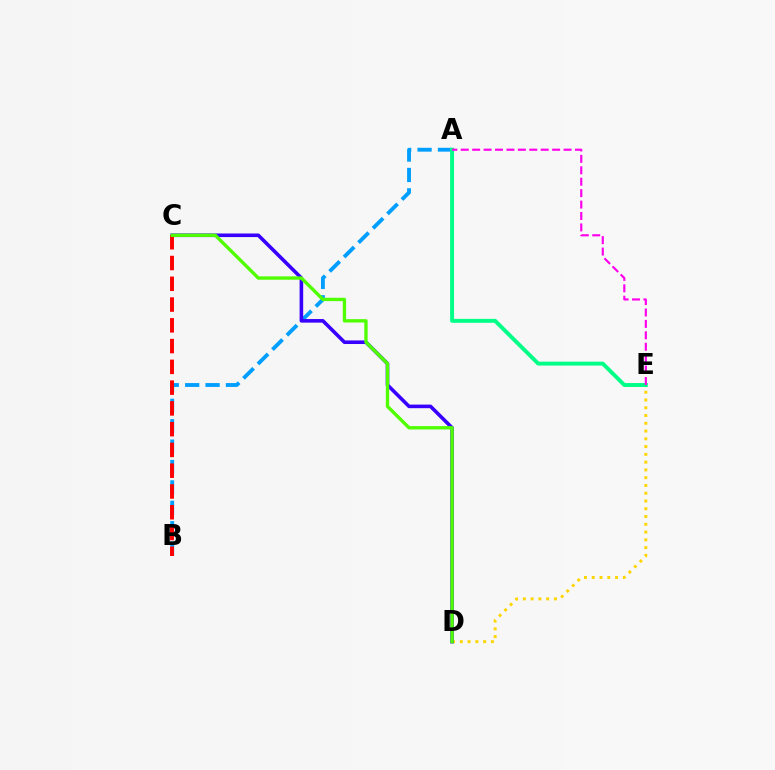{('D', 'E'): [{'color': '#ffd500', 'line_style': 'dotted', 'thickness': 2.11}], ('A', 'B'): [{'color': '#009eff', 'line_style': 'dashed', 'thickness': 2.77}], ('C', 'D'): [{'color': '#3700ff', 'line_style': 'solid', 'thickness': 2.58}, {'color': '#4fff00', 'line_style': 'solid', 'thickness': 2.41}], ('A', 'E'): [{'color': '#00ff86', 'line_style': 'solid', 'thickness': 2.82}, {'color': '#ff00ed', 'line_style': 'dashed', 'thickness': 1.55}], ('B', 'C'): [{'color': '#ff0000', 'line_style': 'dashed', 'thickness': 2.82}]}